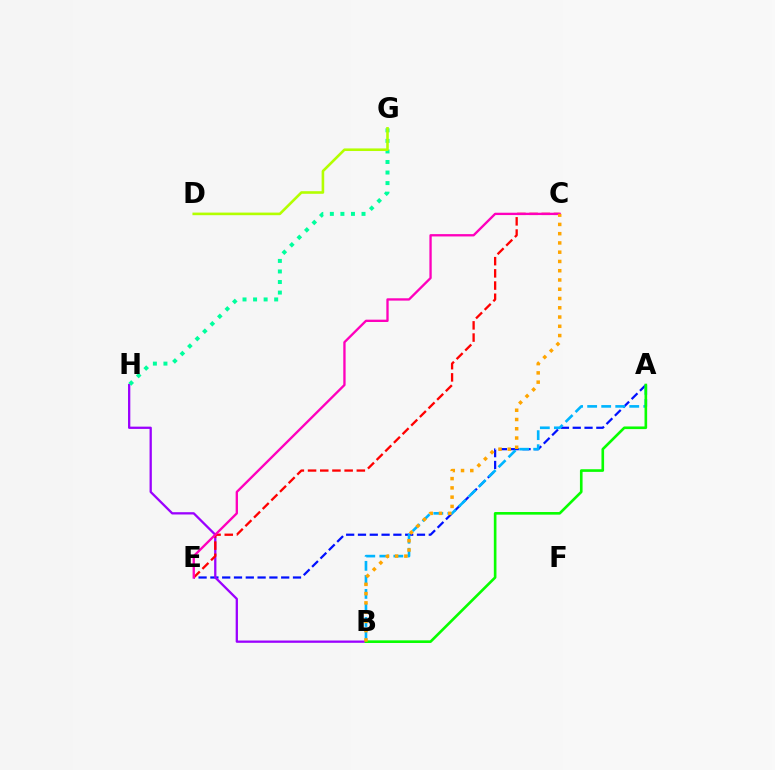{('A', 'E'): [{'color': '#0010ff', 'line_style': 'dashed', 'thickness': 1.6}], ('B', 'H'): [{'color': '#9b00ff', 'line_style': 'solid', 'thickness': 1.64}], ('C', 'E'): [{'color': '#ff0000', 'line_style': 'dashed', 'thickness': 1.66}, {'color': '#ff00bd', 'line_style': 'solid', 'thickness': 1.68}], ('G', 'H'): [{'color': '#00ff9d', 'line_style': 'dotted', 'thickness': 2.87}], ('D', 'G'): [{'color': '#b3ff00', 'line_style': 'solid', 'thickness': 1.87}], ('A', 'B'): [{'color': '#00b5ff', 'line_style': 'dashed', 'thickness': 1.91}, {'color': '#08ff00', 'line_style': 'solid', 'thickness': 1.89}], ('B', 'C'): [{'color': '#ffa500', 'line_style': 'dotted', 'thickness': 2.52}]}